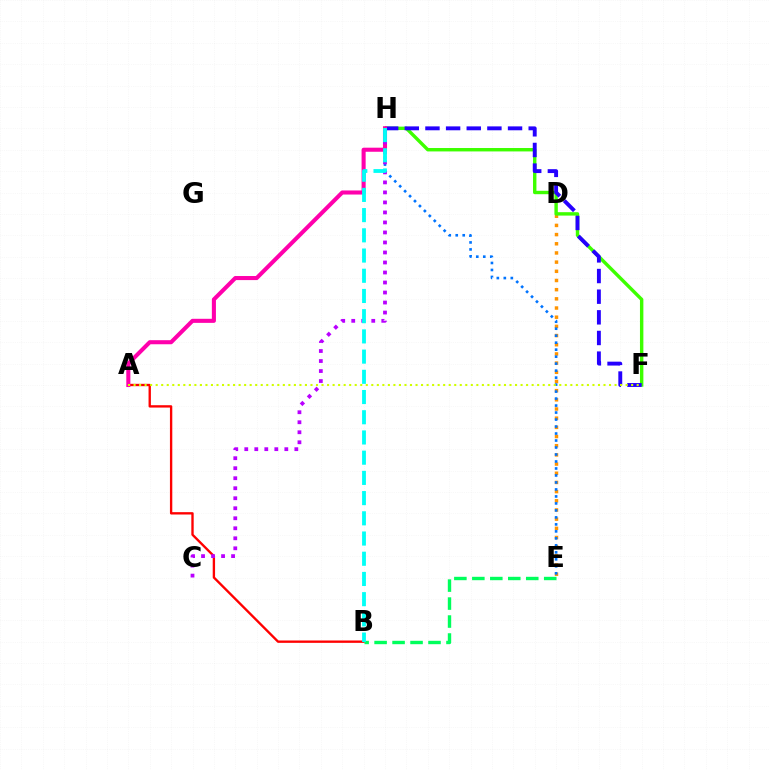{('D', 'E'): [{'color': '#ff9400', 'line_style': 'dotted', 'thickness': 2.49}], ('A', 'B'): [{'color': '#ff0000', 'line_style': 'solid', 'thickness': 1.69}], ('F', 'H'): [{'color': '#3dff00', 'line_style': 'solid', 'thickness': 2.45}, {'color': '#2500ff', 'line_style': 'dashed', 'thickness': 2.81}], ('E', 'H'): [{'color': '#0074ff', 'line_style': 'dotted', 'thickness': 1.9}], ('B', 'E'): [{'color': '#00ff5c', 'line_style': 'dashed', 'thickness': 2.44}], ('A', 'H'): [{'color': '#ff00ac', 'line_style': 'solid', 'thickness': 2.93}], ('C', 'H'): [{'color': '#b900ff', 'line_style': 'dotted', 'thickness': 2.72}], ('B', 'H'): [{'color': '#00fff6', 'line_style': 'dashed', 'thickness': 2.75}], ('A', 'F'): [{'color': '#d1ff00', 'line_style': 'dotted', 'thickness': 1.5}]}